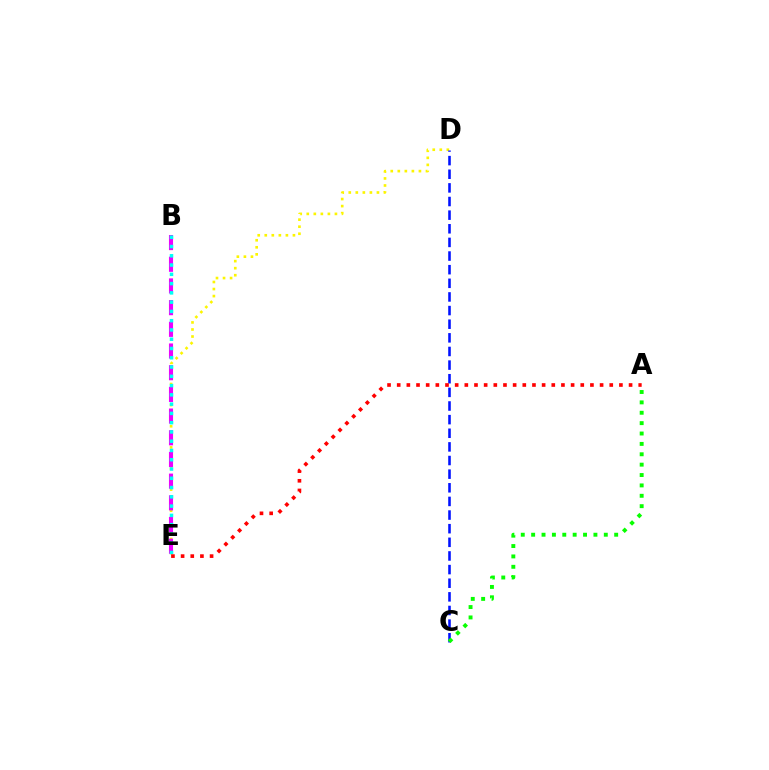{('D', 'E'): [{'color': '#fcf500', 'line_style': 'dotted', 'thickness': 1.91}], ('B', 'E'): [{'color': '#ee00ff', 'line_style': 'dashed', 'thickness': 2.95}, {'color': '#00fff6', 'line_style': 'dotted', 'thickness': 2.52}], ('C', 'D'): [{'color': '#0010ff', 'line_style': 'dashed', 'thickness': 1.85}], ('A', 'C'): [{'color': '#08ff00', 'line_style': 'dotted', 'thickness': 2.82}], ('A', 'E'): [{'color': '#ff0000', 'line_style': 'dotted', 'thickness': 2.63}]}